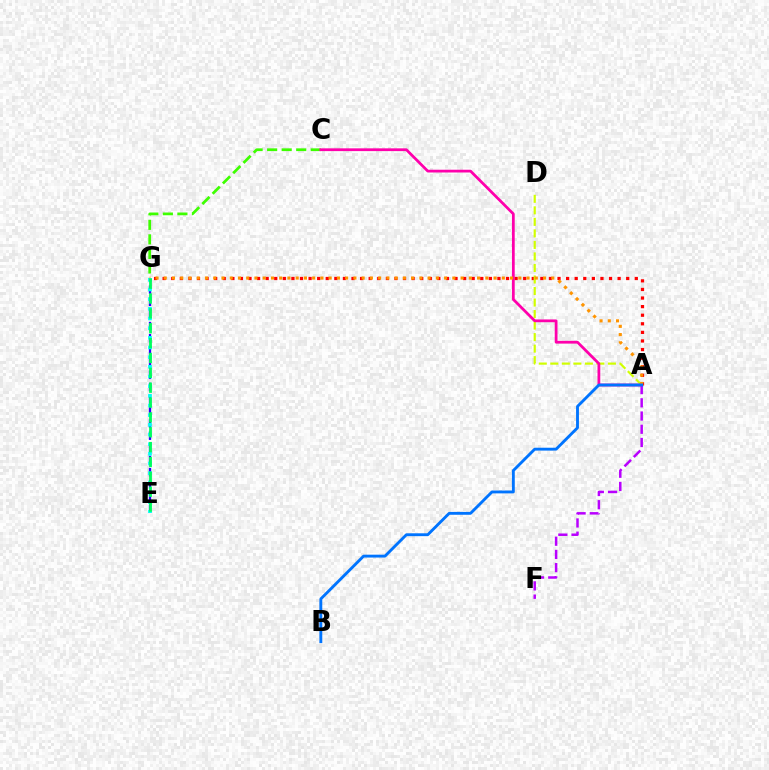{('A', 'G'): [{'color': '#ff0000', 'line_style': 'dotted', 'thickness': 2.33}, {'color': '#ff9400', 'line_style': 'dotted', 'thickness': 2.24}], ('C', 'G'): [{'color': '#3dff00', 'line_style': 'dashed', 'thickness': 1.98}], ('E', 'G'): [{'color': '#2500ff', 'line_style': 'dashed', 'thickness': 1.65}, {'color': '#00fff6', 'line_style': 'dotted', 'thickness': 2.63}, {'color': '#00ff5c', 'line_style': 'dashed', 'thickness': 2.02}], ('A', 'D'): [{'color': '#d1ff00', 'line_style': 'dashed', 'thickness': 1.57}], ('A', 'C'): [{'color': '#ff00ac', 'line_style': 'solid', 'thickness': 1.99}], ('A', 'F'): [{'color': '#b900ff', 'line_style': 'dashed', 'thickness': 1.79}], ('A', 'B'): [{'color': '#0074ff', 'line_style': 'solid', 'thickness': 2.07}]}